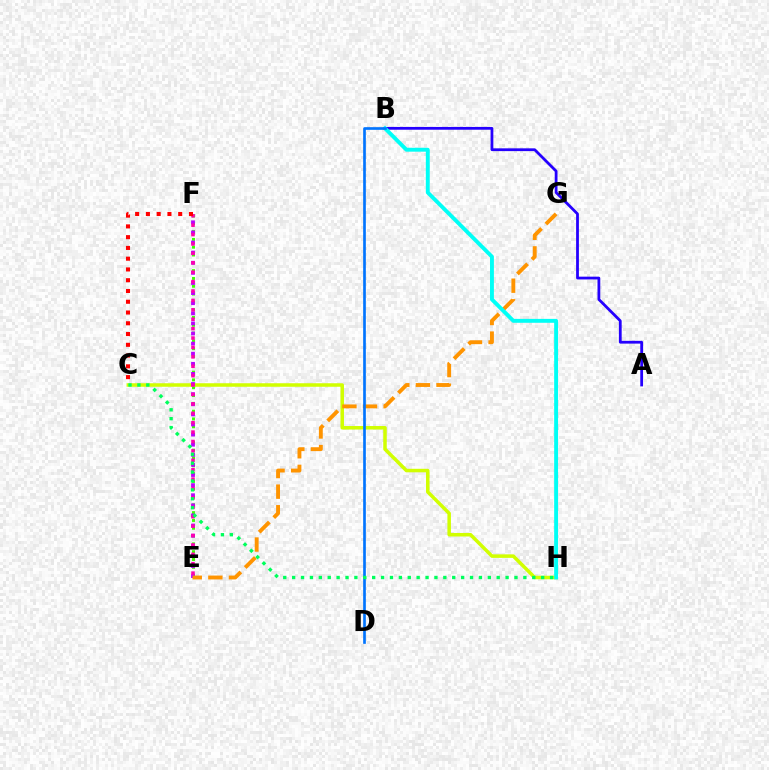{('A', 'B'): [{'color': '#2500ff', 'line_style': 'solid', 'thickness': 2.0}], ('E', 'F'): [{'color': '#3dff00', 'line_style': 'dotted', 'thickness': 2.12}, {'color': '#b900ff', 'line_style': 'dotted', 'thickness': 2.75}, {'color': '#ff00ac', 'line_style': 'dotted', 'thickness': 2.56}], ('C', 'H'): [{'color': '#d1ff00', 'line_style': 'solid', 'thickness': 2.53}, {'color': '#00ff5c', 'line_style': 'dotted', 'thickness': 2.42}], ('E', 'G'): [{'color': '#ff9400', 'line_style': 'dashed', 'thickness': 2.8}], ('B', 'H'): [{'color': '#00fff6', 'line_style': 'solid', 'thickness': 2.81}], ('C', 'F'): [{'color': '#ff0000', 'line_style': 'dotted', 'thickness': 2.92}], ('B', 'D'): [{'color': '#0074ff', 'line_style': 'solid', 'thickness': 1.93}]}